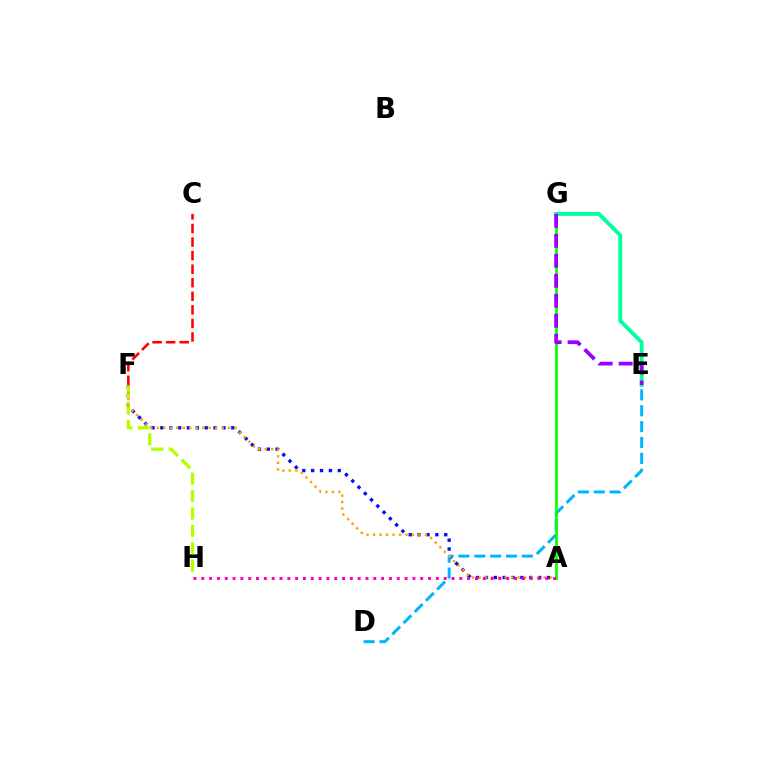{('A', 'F'): [{'color': '#0010ff', 'line_style': 'dotted', 'thickness': 2.41}, {'color': '#ffa500', 'line_style': 'dotted', 'thickness': 1.76}], ('D', 'E'): [{'color': '#00b5ff', 'line_style': 'dashed', 'thickness': 2.15}], ('F', 'H'): [{'color': '#b3ff00', 'line_style': 'dashed', 'thickness': 2.36}], ('A', 'G'): [{'color': '#08ff00', 'line_style': 'solid', 'thickness': 1.98}], ('C', 'F'): [{'color': '#ff0000', 'line_style': 'dashed', 'thickness': 1.84}], ('E', 'G'): [{'color': '#00ff9d', 'line_style': 'solid', 'thickness': 2.8}, {'color': '#9b00ff', 'line_style': 'dashed', 'thickness': 2.71}], ('A', 'H'): [{'color': '#ff00bd', 'line_style': 'dotted', 'thickness': 2.12}]}